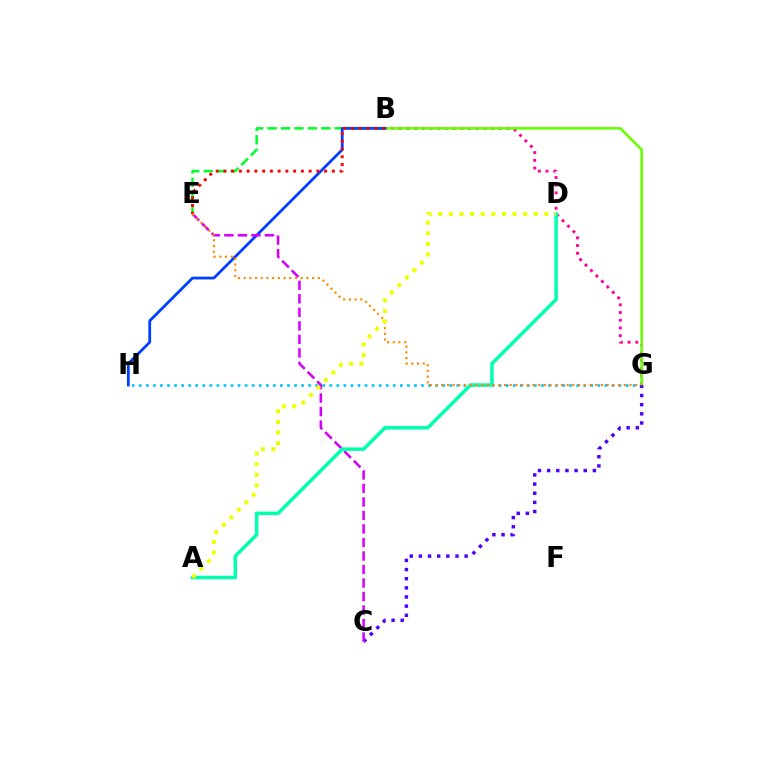{('B', 'G'): [{'color': '#ff00a0', 'line_style': 'dotted', 'thickness': 2.09}, {'color': '#66ff00', 'line_style': 'solid', 'thickness': 1.87}], ('G', 'H'): [{'color': '#00c7ff', 'line_style': 'dotted', 'thickness': 1.92}], ('B', 'E'): [{'color': '#00ff27', 'line_style': 'dashed', 'thickness': 1.83}, {'color': '#ff0000', 'line_style': 'dotted', 'thickness': 2.1}], ('B', 'H'): [{'color': '#003fff', 'line_style': 'solid', 'thickness': 2.0}], ('C', 'G'): [{'color': '#4f00ff', 'line_style': 'dotted', 'thickness': 2.49}], ('C', 'E'): [{'color': '#d600ff', 'line_style': 'dashed', 'thickness': 1.84}], ('A', 'D'): [{'color': '#00ffaf', 'line_style': 'solid', 'thickness': 2.53}, {'color': '#eeff00', 'line_style': 'dotted', 'thickness': 2.88}], ('E', 'G'): [{'color': '#ff8800', 'line_style': 'dotted', 'thickness': 1.55}]}